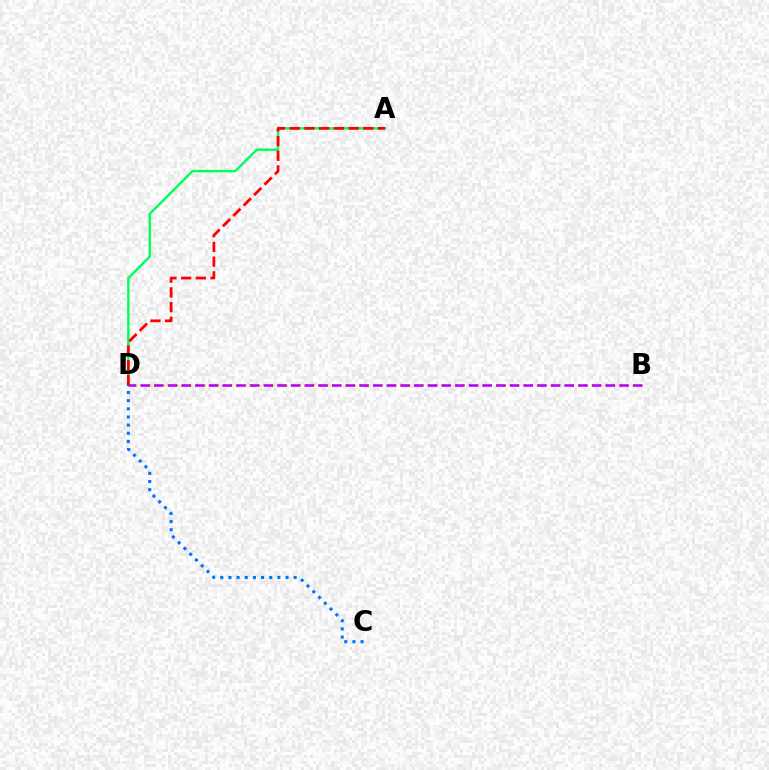{('B', 'D'): [{'color': '#d1ff00', 'line_style': 'dotted', 'thickness': 1.85}, {'color': '#b900ff', 'line_style': 'dashed', 'thickness': 1.86}], ('A', 'D'): [{'color': '#00ff5c', 'line_style': 'solid', 'thickness': 1.74}, {'color': '#ff0000', 'line_style': 'dashed', 'thickness': 2.0}], ('C', 'D'): [{'color': '#0074ff', 'line_style': 'dotted', 'thickness': 2.22}]}